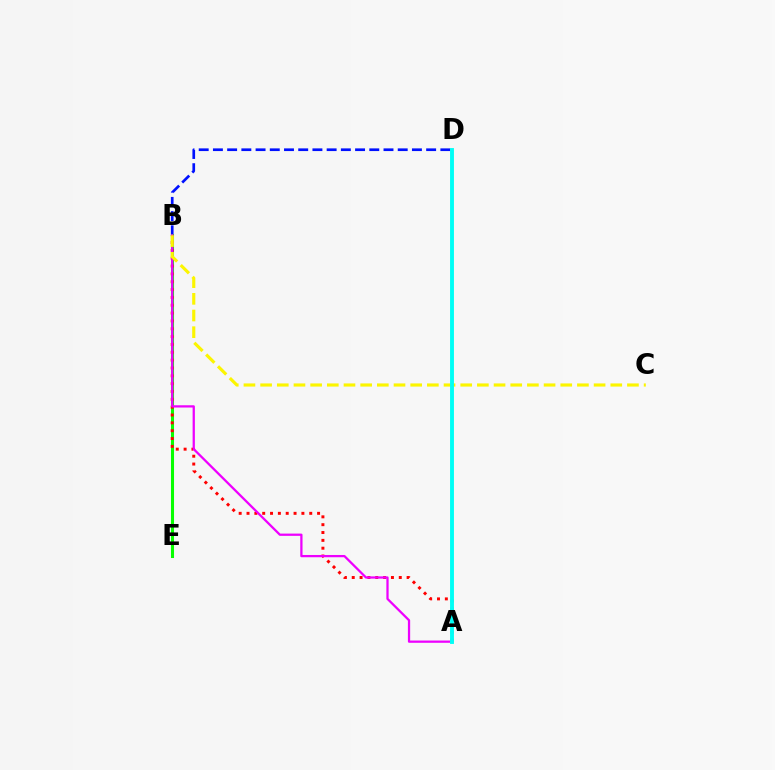{('B', 'D'): [{'color': '#0010ff', 'line_style': 'dashed', 'thickness': 1.93}], ('B', 'E'): [{'color': '#08ff00', 'line_style': 'solid', 'thickness': 2.2}], ('A', 'B'): [{'color': '#ff0000', 'line_style': 'dotted', 'thickness': 2.13}, {'color': '#ee00ff', 'line_style': 'solid', 'thickness': 1.63}], ('B', 'C'): [{'color': '#fcf500', 'line_style': 'dashed', 'thickness': 2.27}], ('A', 'D'): [{'color': '#00fff6', 'line_style': 'solid', 'thickness': 2.8}]}